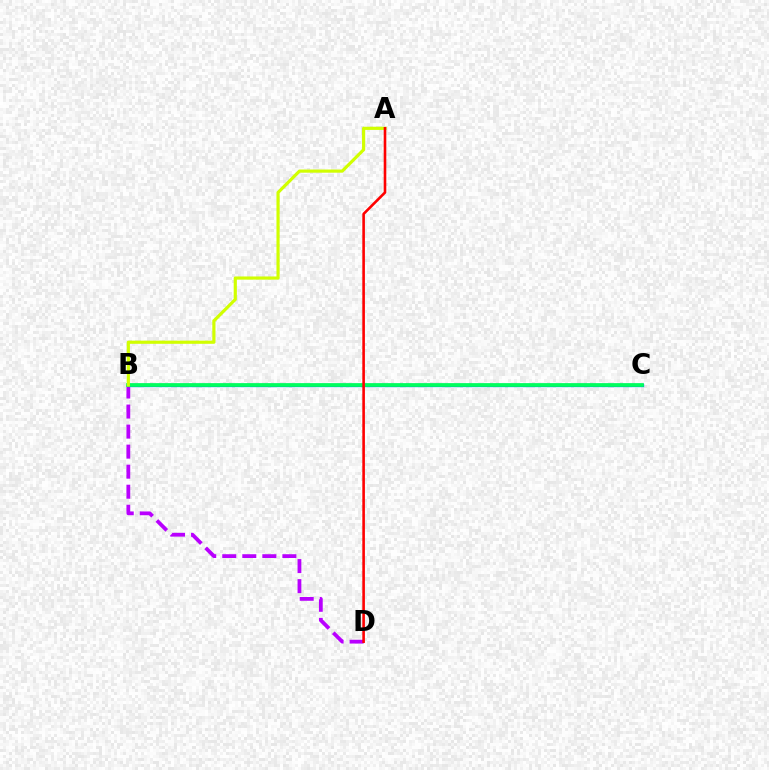{('B', 'D'): [{'color': '#b900ff', 'line_style': 'dashed', 'thickness': 2.72}], ('B', 'C'): [{'color': '#0074ff', 'line_style': 'solid', 'thickness': 2.38}, {'color': '#00ff5c', 'line_style': 'solid', 'thickness': 2.67}], ('A', 'B'): [{'color': '#d1ff00', 'line_style': 'solid', 'thickness': 2.28}], ('A', 'D'): [{'color': '#ff0000', 'line_style': 'solid', 'thickness': 1.87}]}